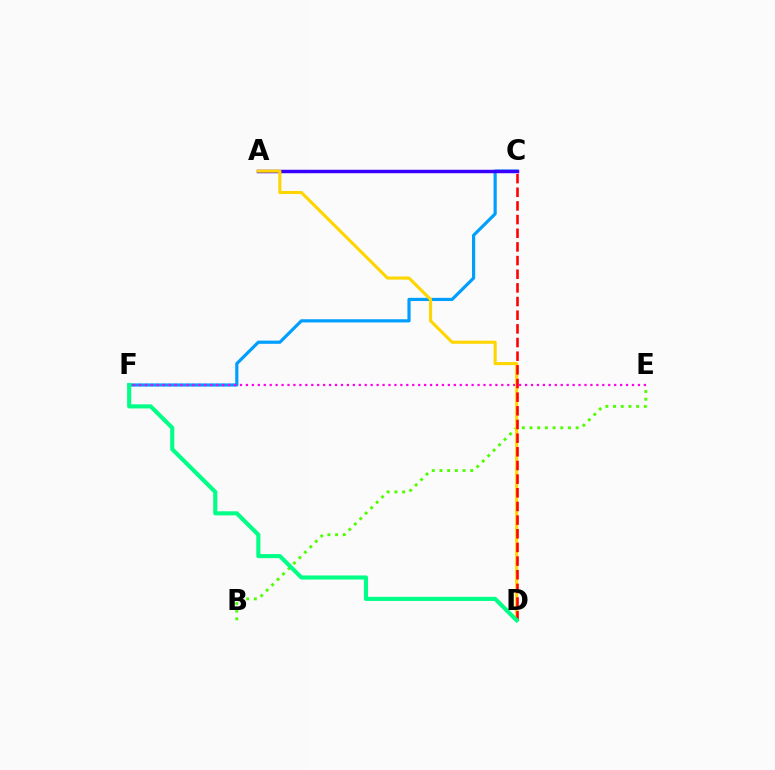{('C', 'F'): [{'color': '#009eff', 'line_style': 'solid', 'thickness': 2.29}], ('B', 'E'): [{'color': '#4fff00', 'line_style': 'dotted', 'thickness': 2.09}], ('A', 'C'): [{'color': '#3700ff', 'line_style': 'solid', 'thickness': 2.49}], ('E', 'F'): [{'color': '#ff00ed', 'line_style': 'dotted', 'thickness': 1.61}], ('A', 'D'): [{'color': '#ffd500', 'line_style': 'solid', 'thickness': 2.22}], ('C', 'D'): [{'color': '#ff0000', 'line_style': 'dashed', 'thickness': 1.86}], ('D', 'F'): [{'color': '#00ff86', 'line_style': 'solid', 'thickness': 2.95}]}